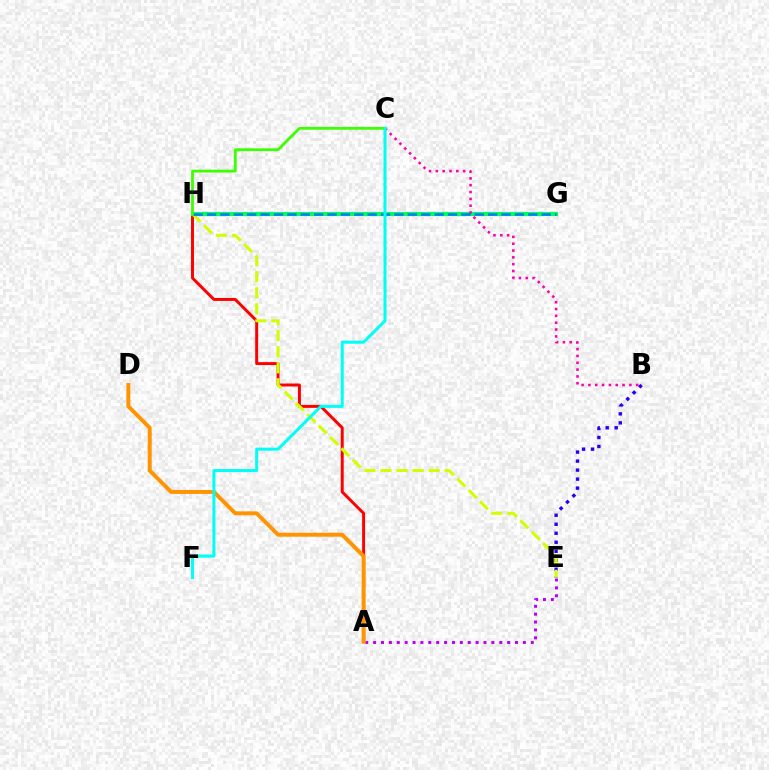{('B', 'E'): [{'color': '#2500ff', 'line_style': 'dotted', 'thickness': 2.45}], ('A', 'H'): [{'color': '#ff0000', 'line_style': 'solid', 'thickness': 2.13}], ('E', 'H'): [{'color': '#d1ff00', 'line_style': 'dashed', 'thickness': 2.18}], ('A', 'E'): [{'color': '#b900ff', 'line_style': 'dotted', 'thickness': 2.14}], ('A', 'D'): [{'color': '#ff9400', 'line_style': 'solid', 'thickness': 2.84}], ('G', 'H'): [{'color': '#00ff5c', 'line_style': 'solid', 'thickness': 2.96}, {'color': '#0074ff', 'line_style': 'dashed', 'thickness': 1.82}], ('B', 'C'): [{'color': '#ff00ac', 'line_style': 'dotted', 'thickness': 1.86}], ('C', 'H'): [{'color': '#3dff00', 'line_style': 'solid', 'thickness': 2.01}], ('C', 'F'): [{'color': '#00fff6', 'line_style': 'solid', 'thickness': 2.18}]}